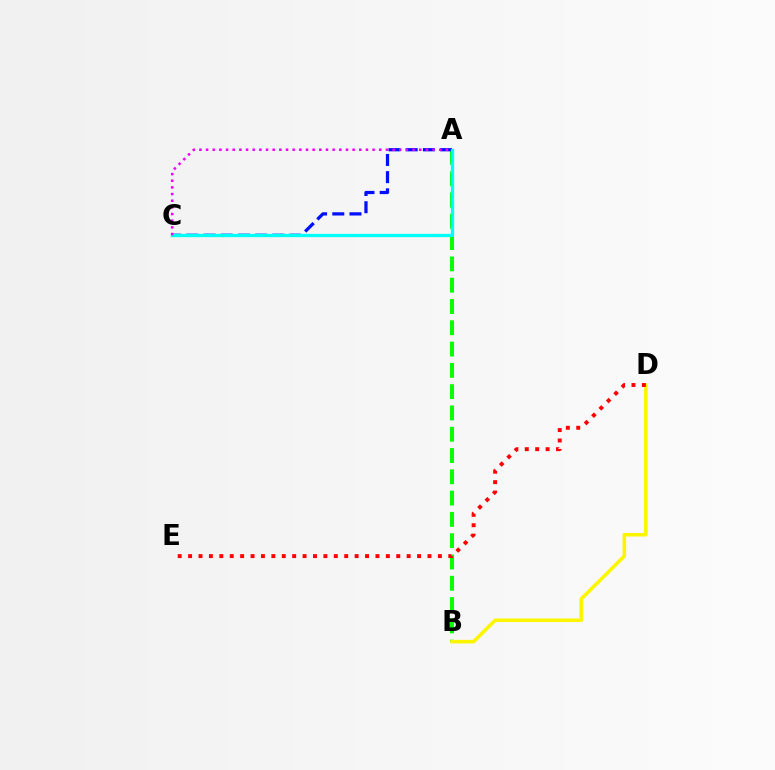{('A', 'B'): [{'color': '#08ff00', 'line_style': 'dashed', 'thickness': 2.89}], ('A', 'C'): [{'color': '#0010ff', 'line_style': 'dashed', 'thickness': 2.34}, {'color': '#00fff6', 'line_style': 'solid', 'thickness': 2.37}, {'color': '#ee00ff', 'line_style': 'dotted', 'thickness': 1.81}], ('B', 'D'): [{'color': '#fcf500', 'line_style': 'solid', 'thickness': 2.57}], ('D', 'E'): [{'color': '#ff0000', 'line_style': 'dotted', 'thickness': 2.83}]}